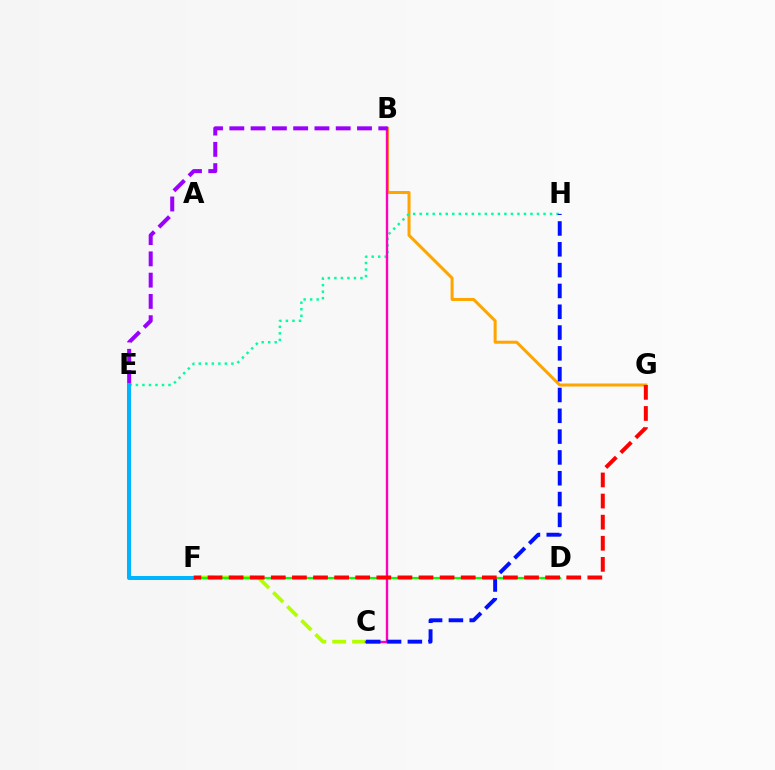{('B', 'G'): [{'color': '#ffa500', 'line_style': 'solid', 'thickness': 2.17}], ('E', 'H'): [{'color': '#00ff9d', 'line_style': 'dotted', 'thickness': 1.77}], ('C', 'F'): [{'color': '#b3ff00', 'line_style': 'dashed', 'thickness': 2.7}], ('B', 'C'): [{'color': '#ff00bd', 'line_style': 'solid', 'thickness': 1.73}], ('C', 'H'): [{'color': '#0010ff', 'line_style': 'dashed', 'thickness': 2.83}], ('B', 'E'): [{'color': '#9b00ff', 'line_style': 'dashed', 'thickness': 2.89}], ('D', 'F'): [{'color': '#08ff00', 'line_style': 'solid', 'thickness': 1.59}], ('E', 'F'): [{'color': '#00b5ff', 'line_style': 'solid', 'thickness': 2.89}], ('F', 'G'): [{'color': '#ff0000', 'line_style': 'dashed', 'thickness': 2.87}]}